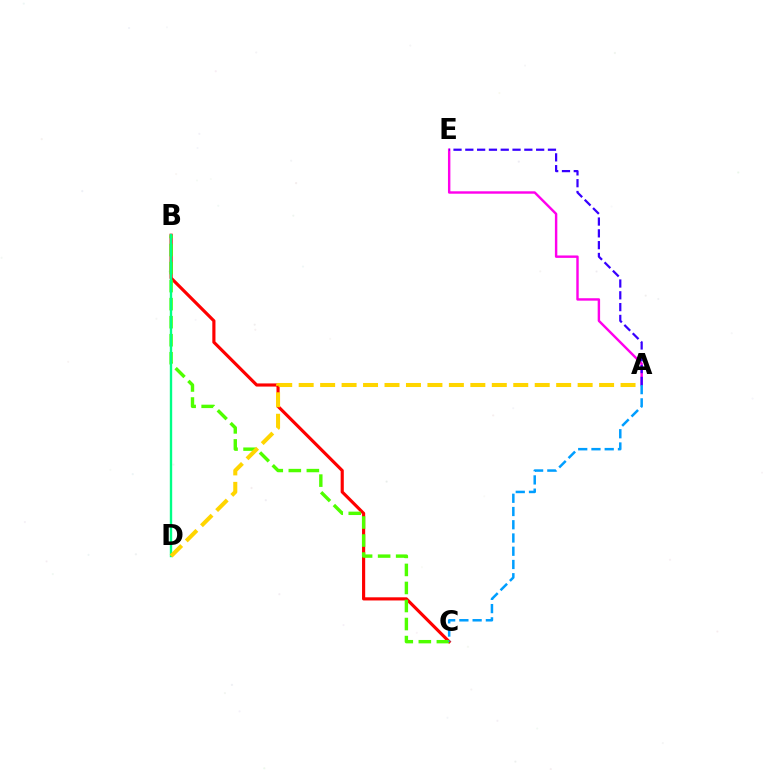{('B', 'C'): [{'color': '#ff0000', 'line_style': 'solid', 'thickness': 2.27}, {'color': '#4fff00', 'line_style': 'dashed', 'thickness': 2.45}], ('A', 'E'): [{'color': '#ff00ed', 'line_style': 'solid', 'thickness': 1.74}, {'color': '#3700ff', 'line_style': 'dashed', 'thickness': 1.6}], ('B', 'D'): [{'color': '#00ff86', 'line_style': 'solid', 'thickness': 1.71}], ('A', 'D'): [{'color': '#ffd500', 'line_style': 'dashed', 'thickness': 2.92}], ('A', 'C'): [{'color': '#009eff', 'line_style': 'dashed', 'thickness': 1.8}]}